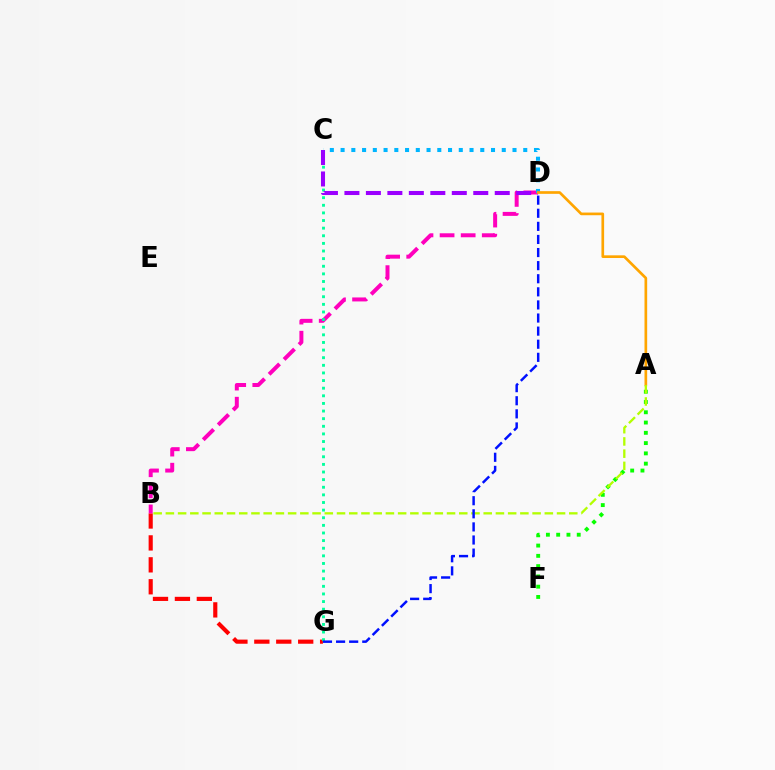{('B', 'G'): [{'color': '#ff0000', 'line_style': 'dashed', 'thickness': 2.98}], ('B', 'D'): [{'color': '#ff00bd', 'line_style': 'dashed', 'thickness': 2.86}], ('C', 'G'): [{'color': '#00ff9d', 'line_style': 'dotted', 'thickness': 2.07}], ('C', 'D'): [{'color': '#9b00ff', 'line_style': 'dashed', 'thickness': 2.92}, {'color': '#00b5ff', 'line_style': 'dotted', 'thickness': 2.92}], ('A', 'F'): [{'color': '#08ff00', 'line_style': 'dotted', 'thickness': 2.79}], ('A', 'D'): [{'color': '#ffa500', 'line_style': 'solid', 'thickness': 1.93}], ('A', 'B'): [{'color': '#b3ff00', 'line_style': 'dashed', 'thickness': 1.66}], ('D', 'G'): [{'color': '#0010ff', 'line_style': 'dashed', 'thickness': 1.78}]}